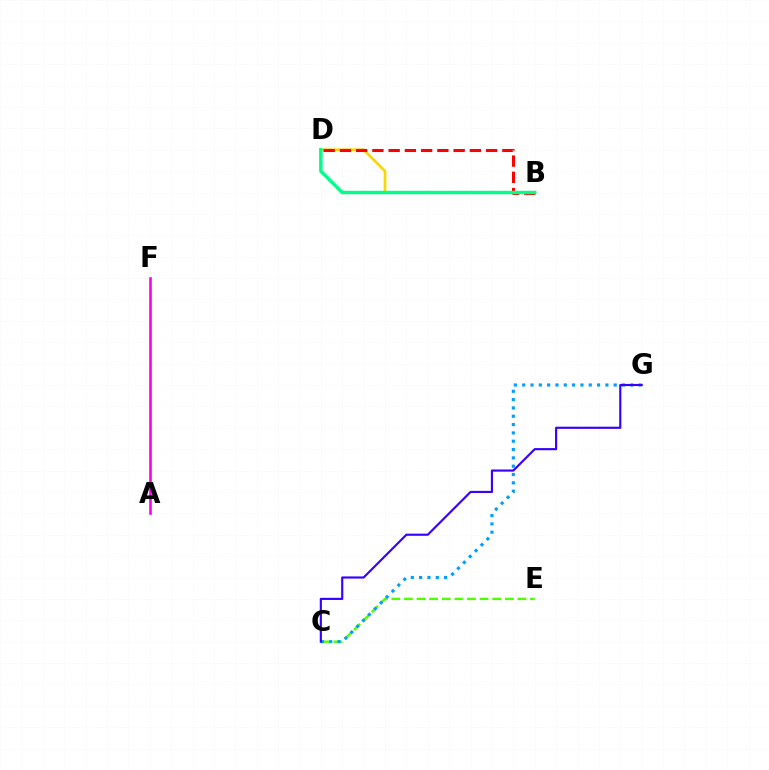{('B', 'D'): [{'color': '#ffd500', 'line_style': 'solid', 'thickness': 1.95}, {'color': '#ff0000', 'line_style': 'dashed', 'thickness': 2.21}, {'color': '#00ff86', 'line_style': 'solid', 'thickness': 2.46}], ('C', 'E'): [{'color': '#4fff00', 'line_style': 'dashed', 'thickness': 1.71}], ('C', 'G'): [{'color': '#009eff', 'line_style': 'dotted', 'thickness': 2.26}, {'color': '#3700ff', 'line_style': 'solid', 'thickness': 1.55}], ('A', 'F'): [{'color': '#ff00ed', 'line_style': 'solid', 'thickness': 1.9}]}